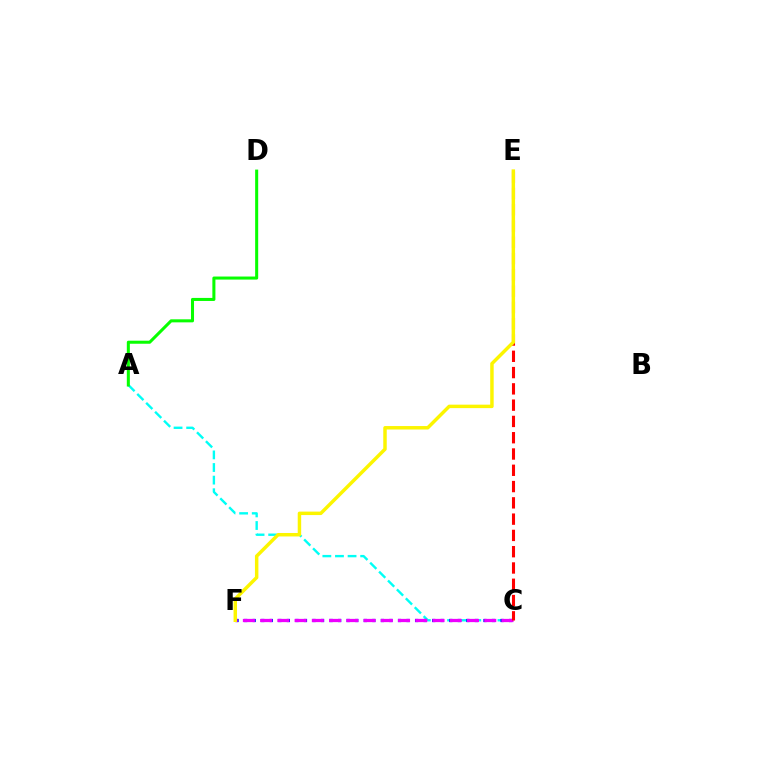{('A', 'C'): [{'color': '#00fff6', 'line_style': 'dashed', 'thickness': 1.71}], ('C', 'F'): [{'color': '#0010ff', 'line_style': 'dotted', 'thickness': 2.32}, {'color': '#ee00ff', 'line_style': 'dashed', 'thickness': 2.34}], ('C', 'E'): [{'color': '#ff0000', 'line_style': 'dashed', 'thickness': 2.21}], ('A', 'D'): [{'color': '#08ff00', 'line_style': 'solid', 'thickness': 2.19}], ('E', 'F'): [{'color': '#fcf500', 'line_style': 'solid', 'thickness': 2.49}]}